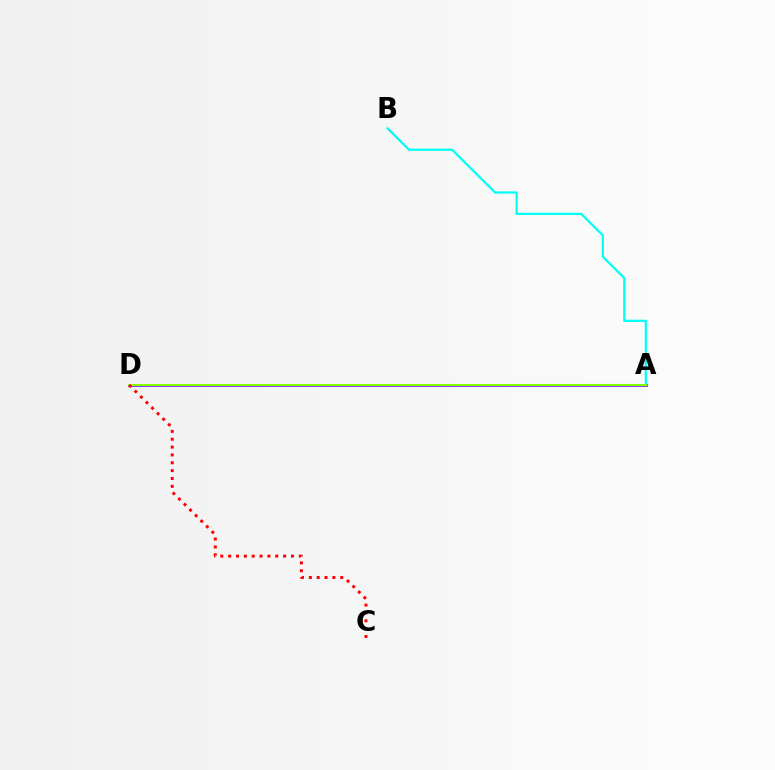{('A', 'B'): [{'color': '#00fff6', 'line_style': 'solid', 'thickness': 1.61}], ('A', 'D'): [{'color': '#7200ff', 'line_style': 'solid', 'thickness': 1.85}, {'color': '#84ff00', 'line_style': 'solid', 'thickness': 1.52}], ('C', 'D'): [{'color': '#ff0000', 'line_style': 'dotted', 'thickness': 2.13}]}